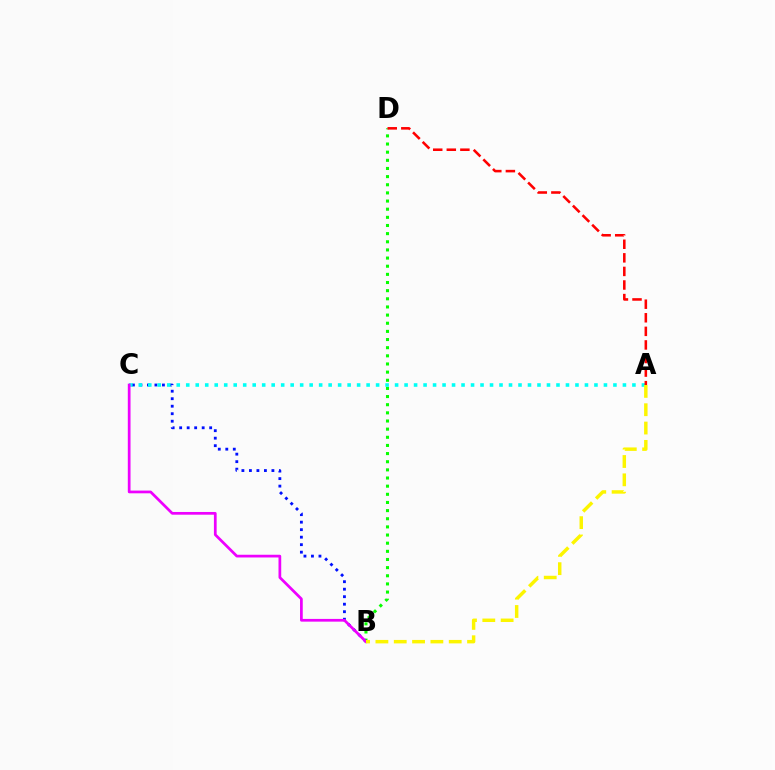{('B', 'D'): [{'color': '#08ff00', 'line_style': 'dotted', 'thickness': 2.21}], ('B', 'C'): [{'color': '#0010ff', 'line_style': 'dotted', 'thickness': 2.04}, {'color': '#ee00ff', 'line_style': 'solid', 'thickness': 1.96}], ('A', 'C'): [{'color': '#00fff6', 'line_style': 'dotted', 'thickness': 2.58}], ('A', 'D'): [{'color': '#ff0000', 'line_style': 'dashed', 'thickness': 1.84}], ('A', 'B'): [{'color': '#fcf500', 'line_style': 'dashed', 'thickness': 2.49}]}